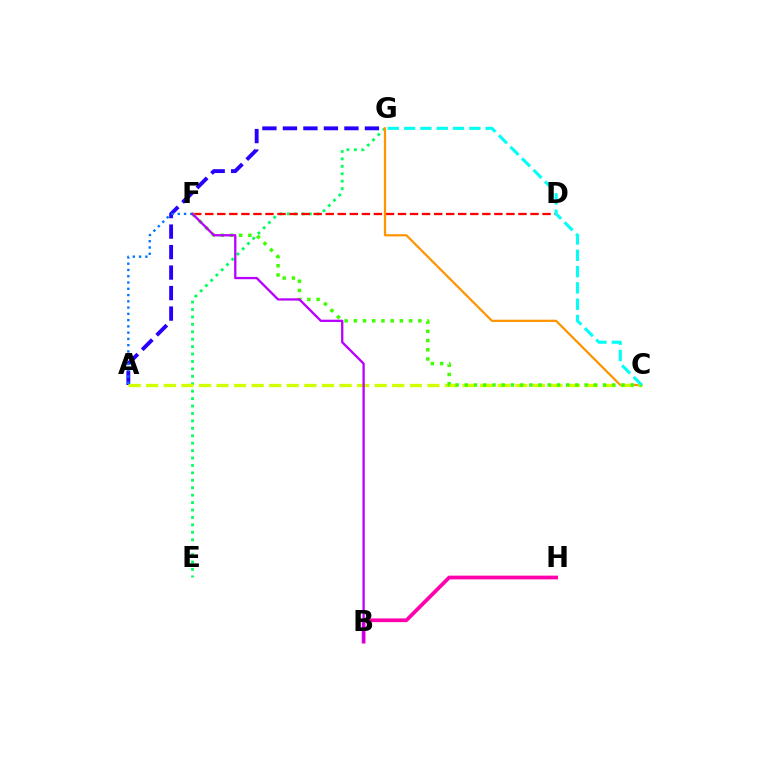{('A', 'G'): [{'color': '#2500ff', 'line_style': 'dashed', 'thickness': 2.78}], ('E', 'G'): [{'color': '#00ff5c', 'line_style': 'dotted', 'thickness': 2.02}], ('D', 'F'): [{'color': '#ff0000', 'line_style': 'dashed', 'thickness': 1.64}], ('C', 'G'): [{'color': '#ff9400', 'line_style': 'solid', 'thickness': 1.61}, {'color': '#00fff6', 'line_style': 'dashed', 'thickness': 2.22}], ('A', 'C'): [{'color': '#d1ff00', 'line_style': 'dashed', 'thickness': 2.39}], ('B', 'H'): [{'color': '#ff00ac', 'line_style': 'solid', 'thickness': 2.69}], ('C', 'F'): [{'color': '#3dff00', 'line_style': 'dotted', 'thickness': 2.5}], ('A', 'F'): [{'color': '#0074ff', 'line_style': 'dotted', 'thickness': 1.7}], ('B', 'F'): [{'color': '#b900ff', 'line_style': 'solid', 'thickness': 1.66}]}